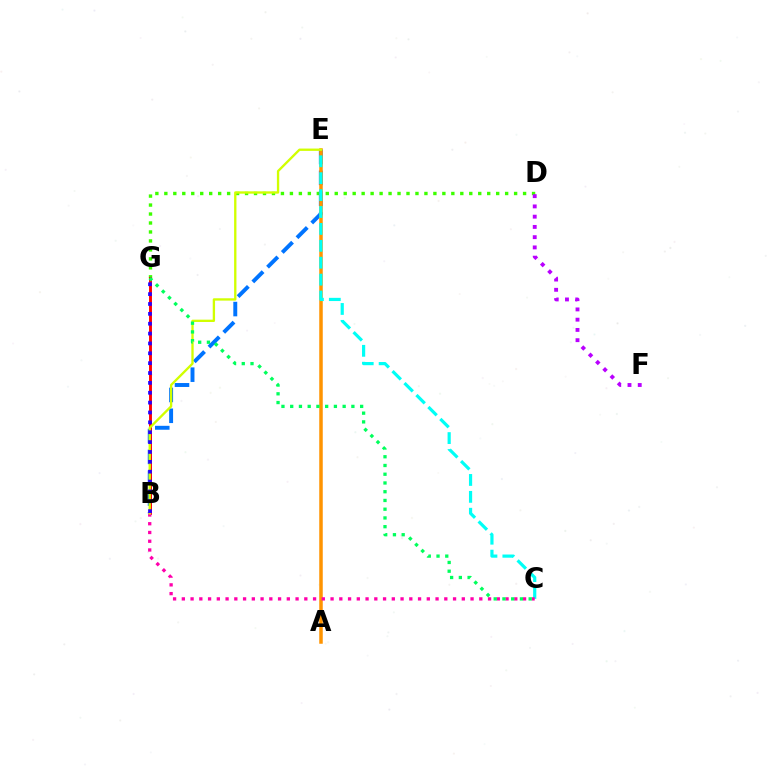{('D', 'G'): [{'color': '#3dff00', 'line_style': 'dotted', 'thickness': 2.44}], ('D', 'F'): [{'color': '#b900ff', 'line_style': 'dotted', 'thickness': 2.79}], ('B', 'E'): [{'color': '#0074ff', 'line_style': 'dashed', 'thickness': 2.83}, {'color': '#d1ff00', 'line_style': 'solid', 'thickness': 1.68}], ('B', 'G'): [{'color': '#ff0000', 'line_style': 'solid', 'thickness': 2.08}, {'color': '#2500ff', 'line_style': 'dotted', 'thickness': 2.68}], ('A', 'E'): [{'color': '#ff9400', 'line_style': 'solid', 'thickness': 2.52}], ('C', 'E'): [{'color': '#00fff6', 'line_style': 'dashed', 'thickness': 2.3}], ('B', 'C'): [{'color': '#ff00ac', 'line_style': 'dotted', 'thickness': 2.38}], ('C', 'G'): [{'color': '#00ff5c', 'line_style': 'dotted', 'thickness': 2.38}]}